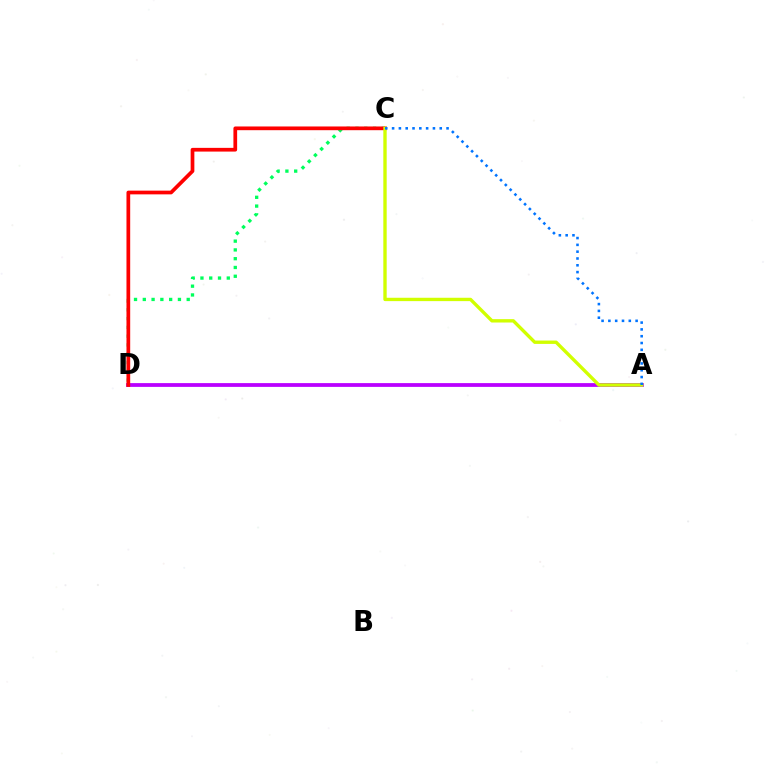{('A', 'D'): [{'color': '#b900ff', 'line_style': 'solid', 'thickness': 2.72}], ('C', 'D'): [{'color': '#00ff5c', 'line_style': 'dotted', 'thickness': 2.39}, {'color': '#ff0000', 'line_style': 'solid', 'thickness': 2.68}], ('A', 'C'): [{'color': '#d1ff00', 'line_style': 'solid', 'thickness': 2.42}, {'color': '#0074ff', 'line_style': 'dotted', 'thickness': 1.85}]}